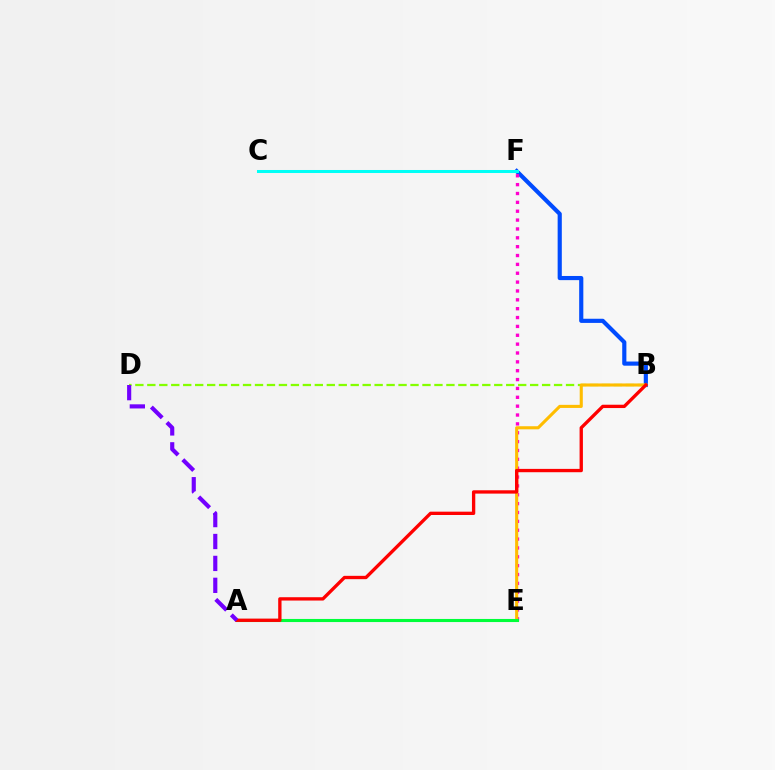{('B', 'F'): [{'color': '#004bff', 'line_style': 'solid', 'thickness': 2.99}], ('E', 'F'): [{'color': '#ff00cf', 'line_style': 'dotted', 'thickness': 2.41}], ('B', 'D'): [{'color': '#84ff00', 'line_style': 'dashed', 'thickness': 1.63}], ('B', 'E'): [{'color': '#ffbd00', 'line_style': 'solid', 'thickness': 2.22}], ('A', 'E'): [{'color': '#00ff39', 'line_style': 'solid', 'thickness': 2.23}], ('C', 'F'): [{'color': '#00fff6', 'line_style': 'solid', 'thickness': 2.18}], ('A', 'B'): [{'color': '#ff0000', 'line_style': 'solid', 'thickness': 2.4}], ('A', 'D'): [{'color': '#7200ff', 'line_style': 'dashed', 'thickness': 2.98}]}